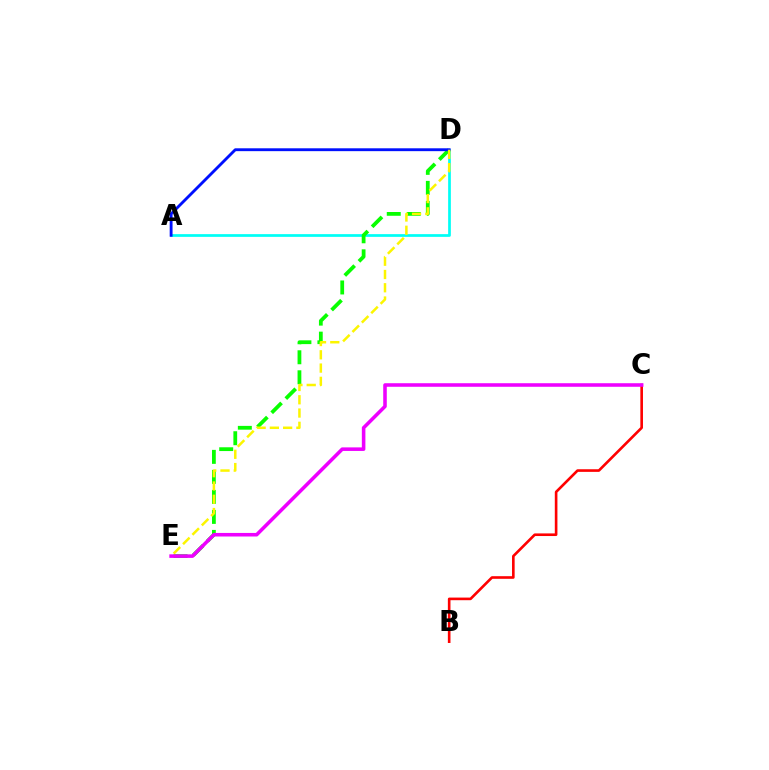{('A', 'D'): [{'color': '#00fff6', 'line_style': 'solid', 'thickness': 1.96}, {'color': '#0010ff', 'line_style': 'solid', 'thickness': 2.06}], ('D', 'E'): [{'color': '#08ff00', 'line_style': 'dashed', 'thickness': 2.72}, {'color': '#fcf500', 'line_style': 'dashed', 'thickness': 1.8}], ('B', 'C'): [{'color': '#ff0000', 'line_style': 'solid', 'thickness': 1.89}], ('C', 'E'): [{'color': '#ee00ff', 'line_style': 'solid', 'thickness': 2.56}]}